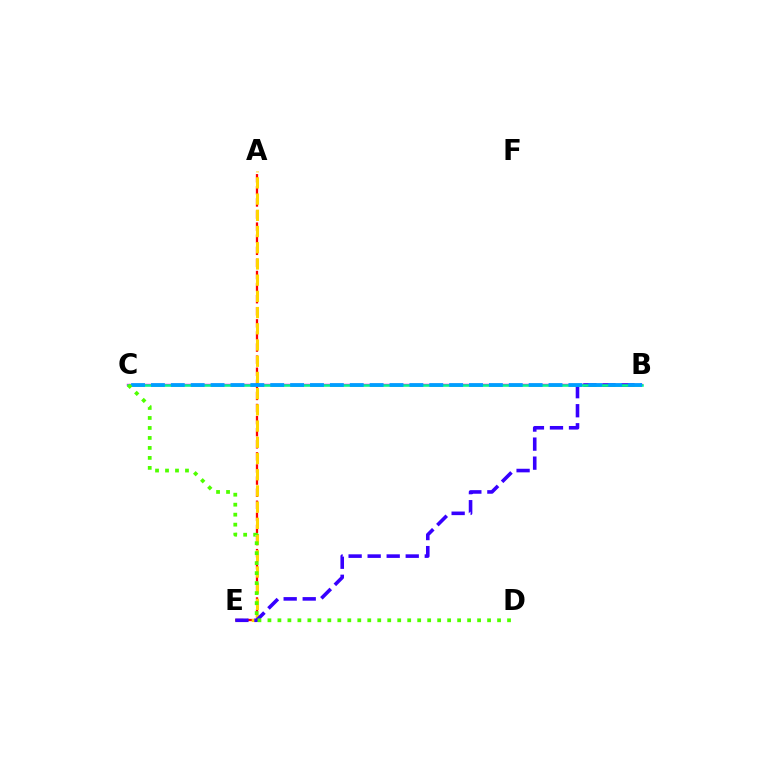{('A', 'E'): [{'color': '#ff0000', 'line_style': 'dashed', 'thickness': 1.64}, {'color': '#ffd500', 'line_style': 'dashed', 'thickness': 2.2}], ('B', 'C'): [{'color': '#ff00ed', 'line_style': 'solid', 'thickness': 1.75}, {'color': '#00ff86', 'line_style': 'solid', 'thickness': 1.81}, {'color': '#009eff', 'line_style': 'dashed', 'thickness': 2.7}], ('B', 'E'): [{'color': '#3700ff', 'line_style': 'dashed', 'thickness': 2.59}], ('C', 'D'): [{'color': '#4fff00', 'line_style': 'dotted', 'thickness': 2.71}]}